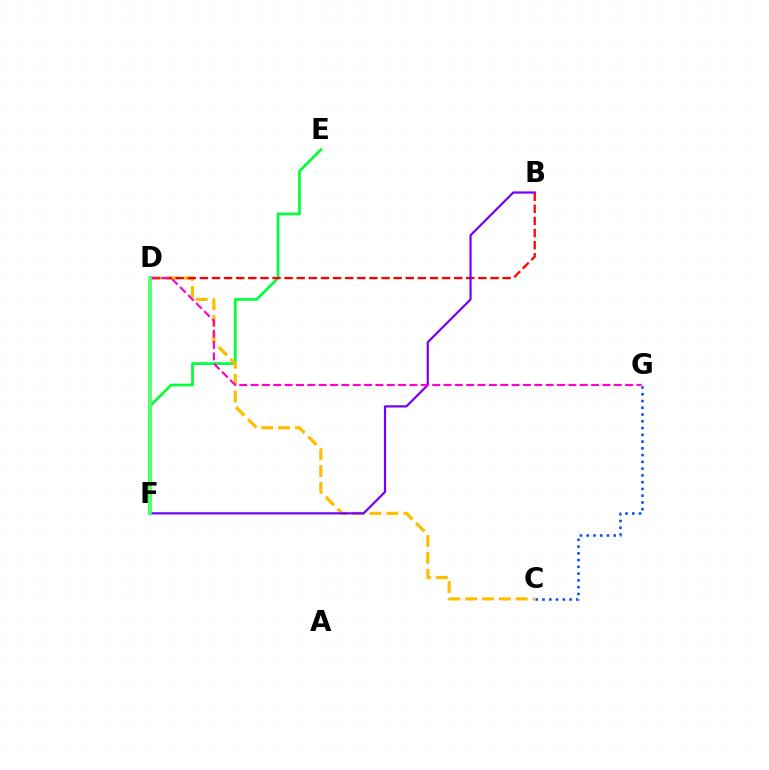{('C', 'G'): [{'color': '#004bff', 'line_style': 'dotted', 'thickness': 1.84}], ('E', 'F'): [{'color': '#00ff39', 'line_style': 'solid', 'thickness': 1.95}], ('C', 'D'): [{'color': '#ffbd00', 'line_style': 'dashed', 'thickness': 2.29}], ('B', 'D'): [{'color': '#ff0000', 'line_style': 'dashed', 'thickness': 1.65}], ('B', 'F'): [{'color': '#7200ff', 'line_style': 'solid', 'thickness': 1.58}], ('D', 'G'): [{'color': '#ff00cf', 'line_style': 'dashed', 'thickness': 1.54}], ('D', 'F'): [{'color': '#00fff6', 'line_style': 'solid', 'thickness': 2.65}, {'color': '#84ff00', 'line_style': 'solid', 'thickness': 1.54}]}